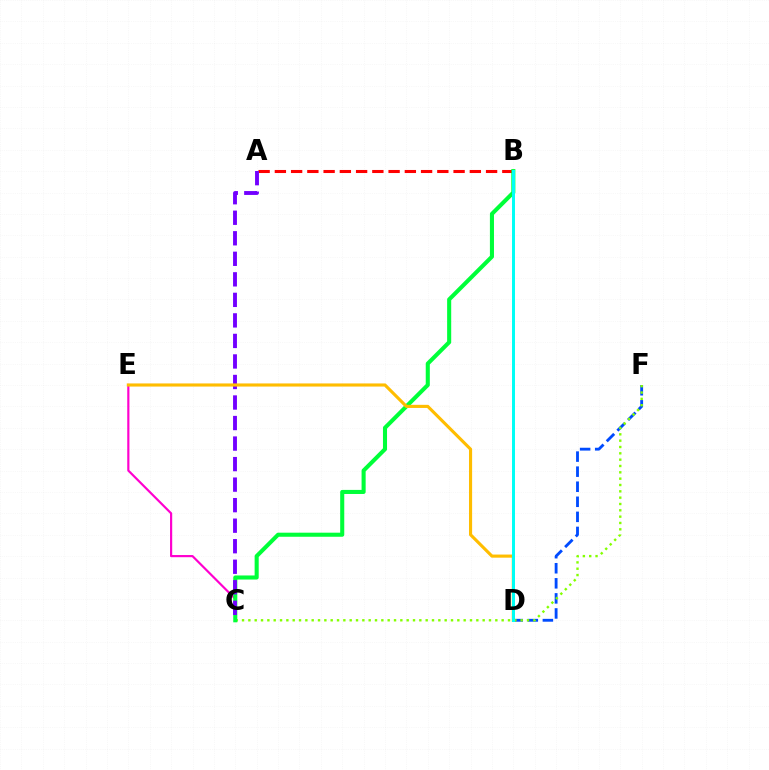{('C', 'E'): [{'color': '#ff00cf', 'line_style': 'solid', 'thickness': 1.57}], ('D', 'F'): [{'color': '#004bff', 'line_style': 'dashed', 'thickness': 2.05}], ('C', 'F'): [{'color': '#84ff00', 'line_style': 'dotted', 'thickness': 1.72}], ('A', 'B'): [{'color': '#ff0000', 'line_style': 'dashed', 'thickness': 2.21}], ('B', 'C'): [{'color': '#00ff39', 'line_style': 'solid', 'thickness': 2.93}], ('A', 'C'): [{'color': '#7200ff', 'line_style': 'dashed', 'thickness': 2.79}], ('D', 'E'): [{'color': '#ffbd00', 'line_style': 'solid', 'thickness': 2.25}], ('B', 'D'): [{'color': '#00fff6', 'line_style': 'solid', 'thickness': 2.14}]}